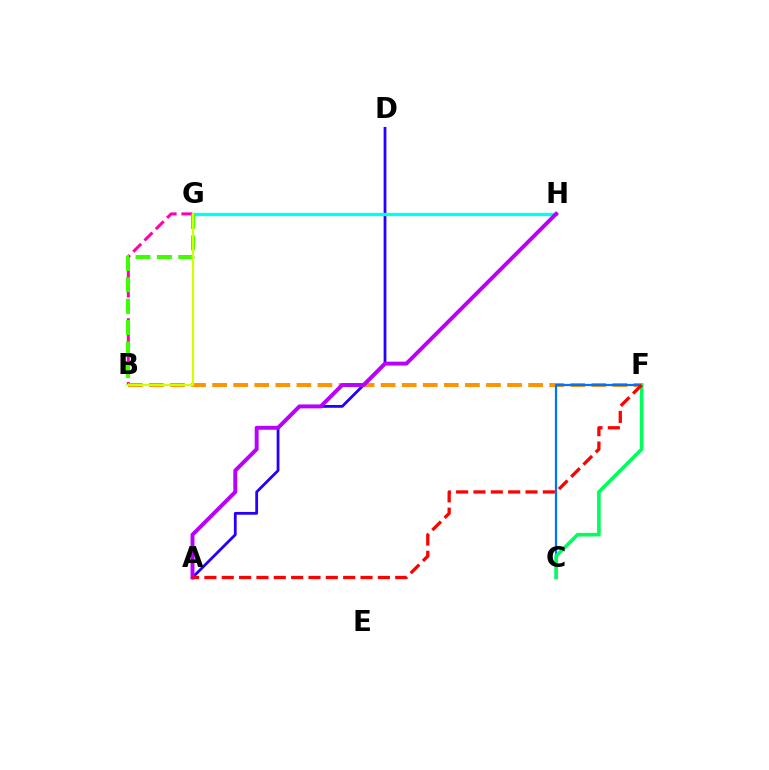{('A', 'D'): [{'color': '#2500ff', 'line_style': 'solid', 'thickness': 2.0}], ('B', 'G'): [{'color': '#ff00ac', 'line_style': 'dashed', 'thickness': 2.17}, {'color': '#3dff00', 'line_style': 'dashed', 'thickness': 2.91}, {'color': '#d1ff00', 'line_style': 'solid', 'thickness': 1.56}], ('B', 'F'): [{'color': '#ff9400', 'line_style': 'dashed', 'thickness': 2.86}], ('C', 'F'): [{'color': '#0074ff', 'line_style': 'solid', 'thickness': 1.61}, {'color': '#00ff5c', 'line_style': 'solid', 'thickness': 2.6}], ('G', 'H'): [{'color': '#00fff6', 'line_style': 'solid', 'thickness': 2.39}], ('A', 'H'): [{'color': '#b900ff', 'line_style': 'solid', 'thickness': 2.82}], ('A', 'F'): [{'color': '#ff0000', 'line_style': 'dashed', 'thickness': 2.36}]}